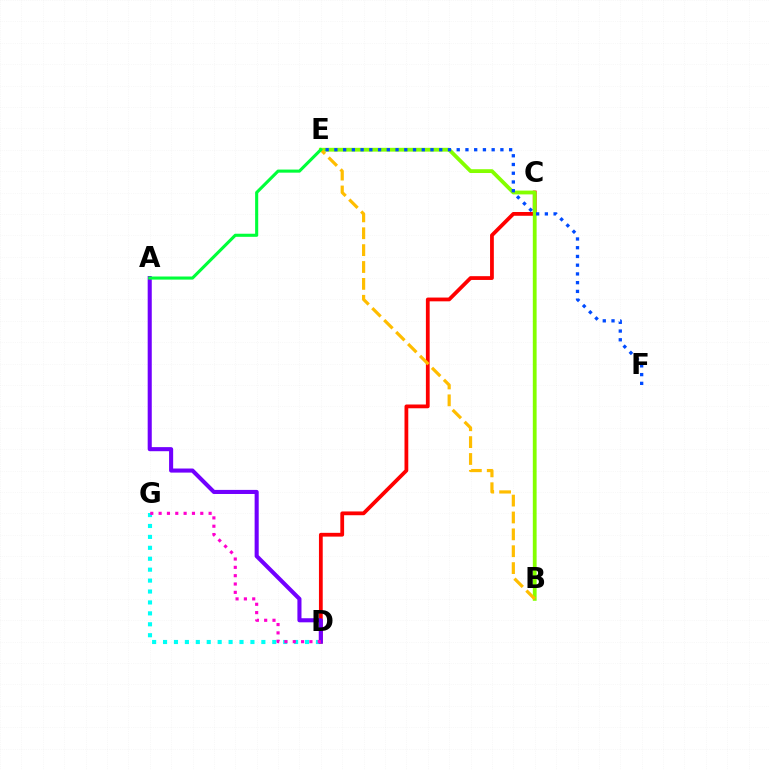{('C', 'D'): [{'color': '#ff0000', 'line_style': 'solid', 'thickness': 2.72}], ('D', 'G'): [{'color': '#00fff6', 'line_style': 'dotted', 'thickness': 2.97}, {'color': '#ff00cf', 'line_style': 'dotted', 'thickness': 2.26}], ('B', 'E'): [{'color': '#84ff00', 'line_style': 'solid', 'thickness': 2.74}, {'color': '#ffbd00', 'line_style': 'dashed', 'thickness': 2.29}], ('E', 'F'): [{'color': '#004bff', 'line_style': 'dotted', 'thickness': 2.37}], ('A', 'D'): [{'color': '#7200ff', 'line_style': 'solid', 'thickness': 2.94}], ('A', 'E'): [{'color': '#00ff39', 'line_style': 'solid', 'thickness': 2.23}]}